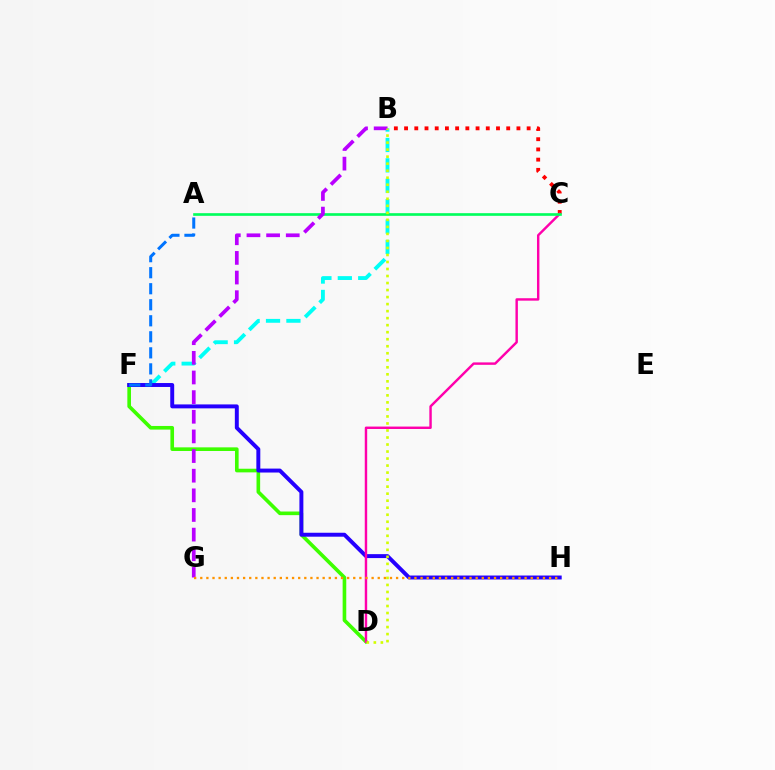{('B', 'F'): [{'color': '#00fff6', 'line_style': 'dashed', 'thickness': 2.77}], ('D', 'F'): [{'color': '#3dff00', 'line_style': 'solid', 'thickness': 2.62}], ('F', 'H'): [{'color': '#2500ff', 'line_style': 'solid', 'thickness': 2.84}], ('B', 'C'): [{'color': '#ff0000', 'line_style': 'dotted', 'thickness': 2.78}], ('A', 'F'): [{'color': '#0074ff', 'line_style': 'dashed', 'thickness': 2.18}], ('C', 'D'): [{'color': '#ff00ac', 'line_style': 'solid', 'thickness': 1.75}], ('A', 'C'): [{'color': '#00ff5c', 'line_style': 'solid', 'thickness': 1.91}], ('B', 'G'): [{'color': '#b900ff', 'line_style': 'dashed', 'thickness': 2.67}], ('B', 'D'): [{'color': '#d1ff00', 'line_style': 'dotted', 'thickness': 1.91}], ('G', 'H'): [{'color': '#ff9400', 'line_style': 'dotted', 'thickness': 1.66}]}